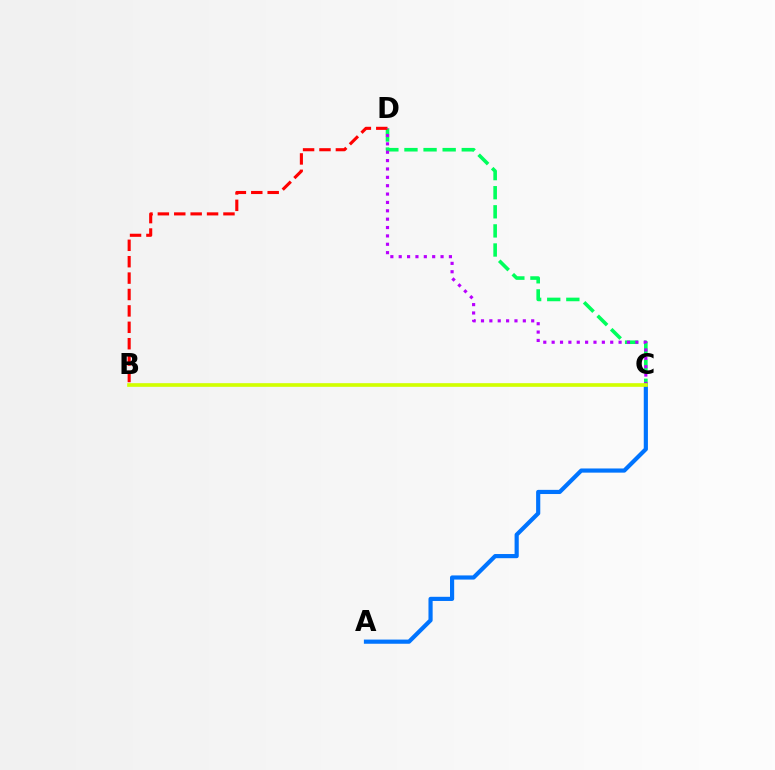{('C', 'D'): [{'color': '#00ff5c', 'line_style': 'dashed', 'thickness': 2.59}, {'color': '#b900ff', 'line_style': 'dotted', 'thickness': 2.27}], ('B', 'D'): [{'color': '#ff0000', 'line_style': 'dashed', 'thickness': 2.23}], ('A', 'C'): [{'color': '#0074ff', 'line_style': 'solid', 'thickness': 3.0}], ('B', 'C'): [{'color': '#d1ff00', 'line_style': 'solid', 'thickness': 2.63}]}